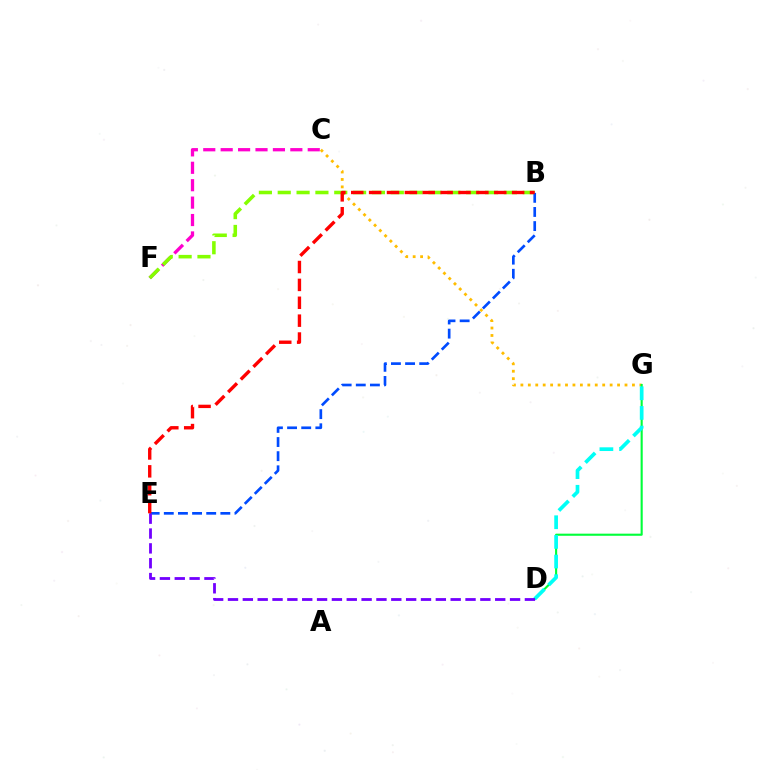{('C', 'G'): [{'color': '#ffbd00', 'line_style': 'dotted', 'thickness': 2.02}], ('C', 'F'): [{'color': '#ff00cf', 'line_style': 'dashed', 'thickness': 2.37}], ('B', 'F'): [{'color': '#84ff00', 'line_style': 'dashed', 'thickness': 2.56}], ('D', 'G'): [{'color': '#00ff39', 'line_style': 'solid', 'thickness': 1.52}, {'color': '#00fff6', 'line_style': 'dashed', 'thickness': 2.67}], ('B', 'E'): [{'color': '#004bff', 'line_style': 'dashed', 'thickness': 1.92}, {'color': '#ff0000', 'line_style': 'dashed', 'thickness': 2.43}], ('D', 'E'): [{'color': '#7200ff', 'line_style': 'dashed', 'thickness': 2.02}]}